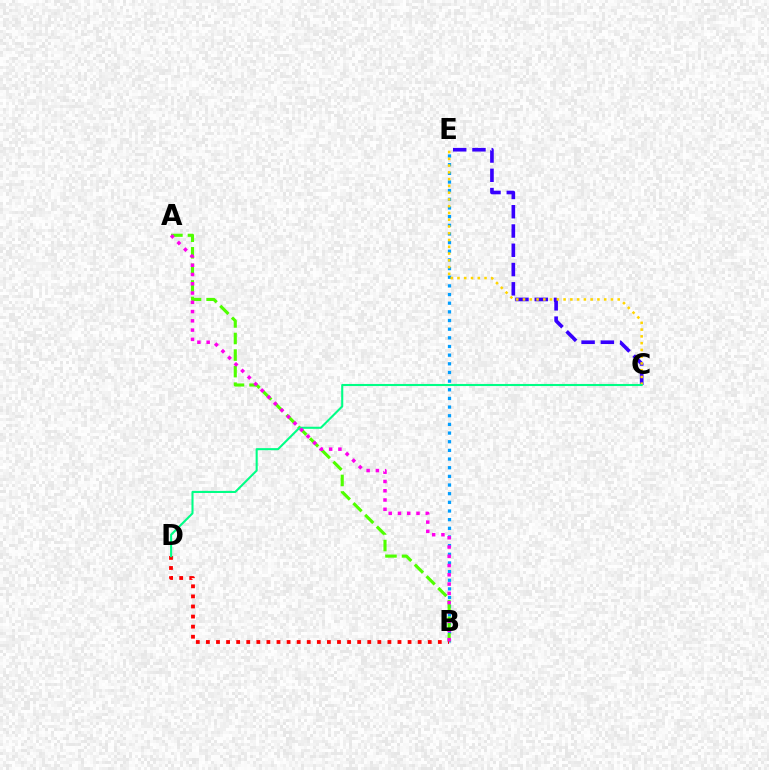{('C', 'E'): [{'color': '#3700ff', 'line_style': 'dashed', 'thickness': 2.62}, {'color': '#ffd500', 'line_style': 'dotted', 'thickness': 1.84}], ('B', 'E'): [{'color': '#009eff', 'line_style': 'dotted', 'thickness': 2.35}], ('A', 'B'): [{'color': '#4fff00', 'line_style': 'dashed', 'thickness': 2.25}, {'color': '#ff00ed', 'line_style': 'dotted', 'thickness': 2.52}], ('B', 'D'): [{'color': '#ff0000', 'line_style': 'dotted', 'thickness': 2.74}], ('C', 'D'): [{'color': '#00ff86', 'line_style': 'solid', 'thickness': 1.5}]}